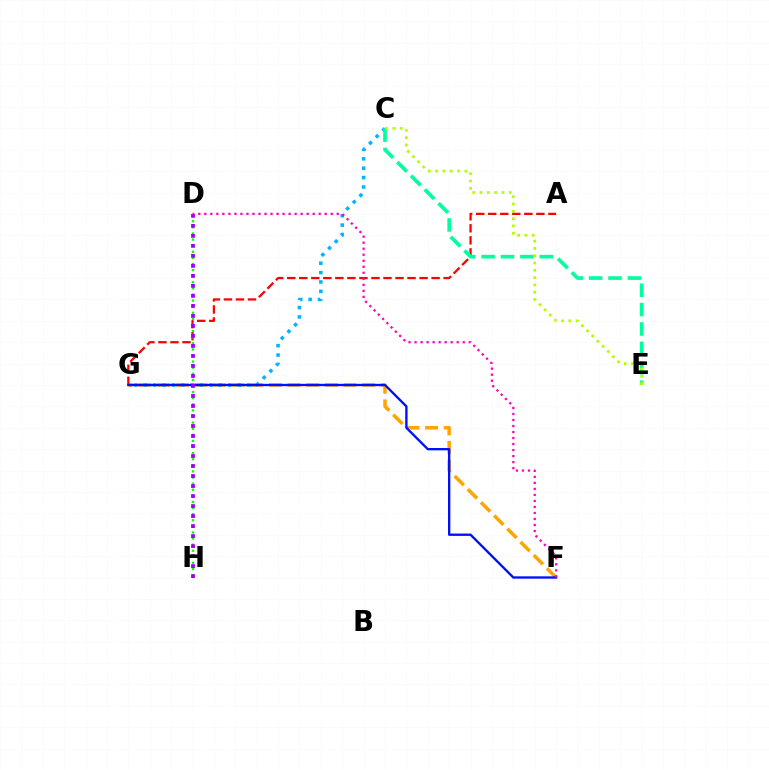{('F', 'G'): [{'color': '#ffa500', 'line_style': 'dashed', 'thickness': 2.53}, {'color': '#0010ff', 'line_style': 'solid', 'thickness': 1.69}], ('C', 'G'): [{'color': '#00b5ff', 'line_style': 'dotted', 'thickness': 2.55}], ('A', 'G'): [{'color': '#ff0000', 'line_style': 'dashed', 'thickness': 1.63}], ('D', 'H'): [{'color': '#08ff00', 'line_style': 'dotted', 'thickness': 1.66}, {'color': '#9b00ff', 'line_style': 'dotted', 'thickness': 2.72}], ('C', 'E'): [{'color': '#00ff9d', 'line_style': 'dashed', 'thickness': 2.63}, {'color': '#b3ff00', 'line_style': 'dotted', 'thickness': 1.99}], ('D', 'F'): [{'color': '#ff00bd', 'line_style': 'dotted', 'thickness': 1.64}]}